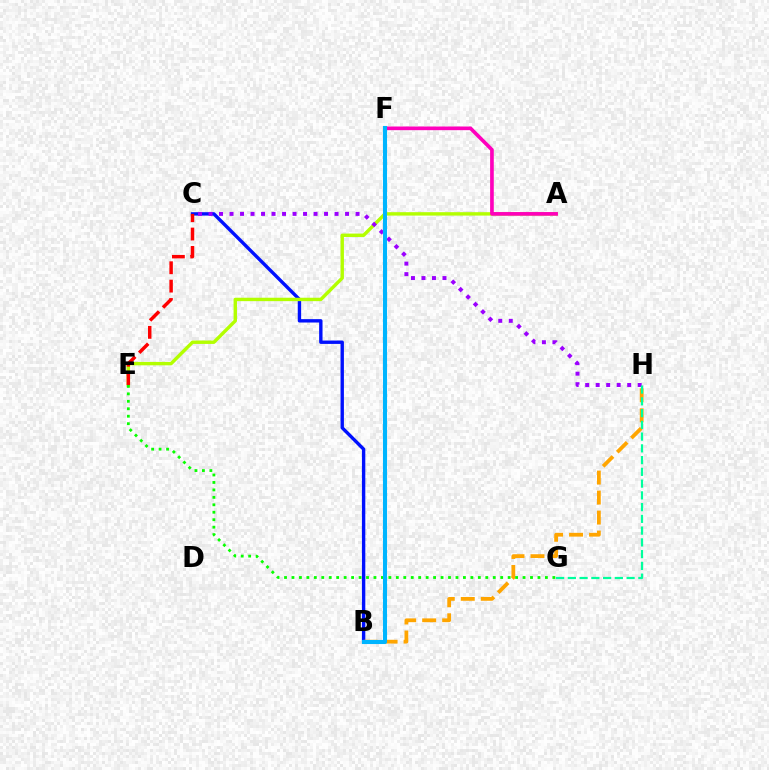{('B', 'C'): [{'color': '#0010ff', 'line_style': 'solid', 'thickness': 2.43}], ('A', 'E'): [{'color': '#b3ff00', 'line_style': 'solid', 'thickness': 2.45}], ('A', 'F'): [{'color': '#ff00bd', 'line_style': 'solid', 'thickness': 2.64}], ('B', 'H'): [{'color': '#ffa500', 'line_style': 'dashed', 'thickness': 2.72}], ('C', 'H'): [{'color': '#9b00ff', 'line_style': 'dotted', 'thickness': 2.85}], ('G', 'H'): [{'color': '#00ff9d', 'line_style': 'dashed', 'thickness': 1.6}], ('E', 'G'): [{'color': '#08ff00', 'line_style': 'dotted', 'thickness': 2.03}], ('C', 'E'): [{'color': '#ff0000', 'line_style': 'dashed', 'thickness': 2.49}], ('B', 'F'): [{'color': '#00b5ff', 'line_style': 'solid', 'thickness': 2.93}]}